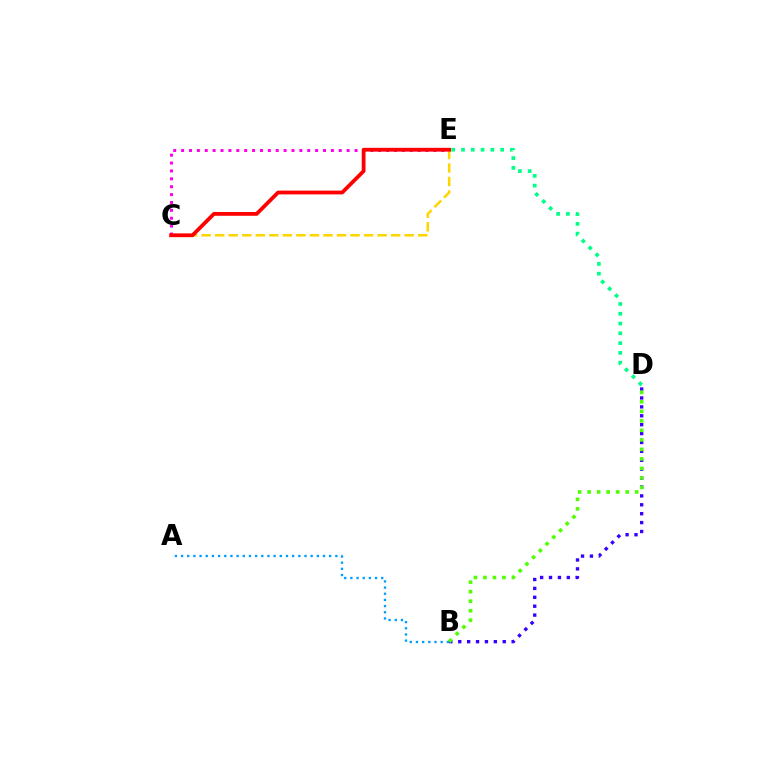{('B', 'D'): [{'color': '#3700ff', 'line_style': 'dotted', 'thickness': 2.42}, {'color': '#4fff00', 'line_style': 'dotted', 'thickness': 2.58}], ('A', 'B'): [{'color': '#009eff', 'line_style': 'dotted', 'thickness': 1.68}], ('D', 'E'): [{'color': '#00ff86', 'line_style': 'dotted', 'thickness': 2.66}], ('C', 'E'): [{'color': '#ffd500', 'line_style': 'dashed', 'thickness': 1.84}, {'color': '#ff00ed', 'line_style': 'dotted', 'thickness': 2.14}, {'color': '#ff0000', 'line_style': 'solid', 'thickness': 2.72}]}